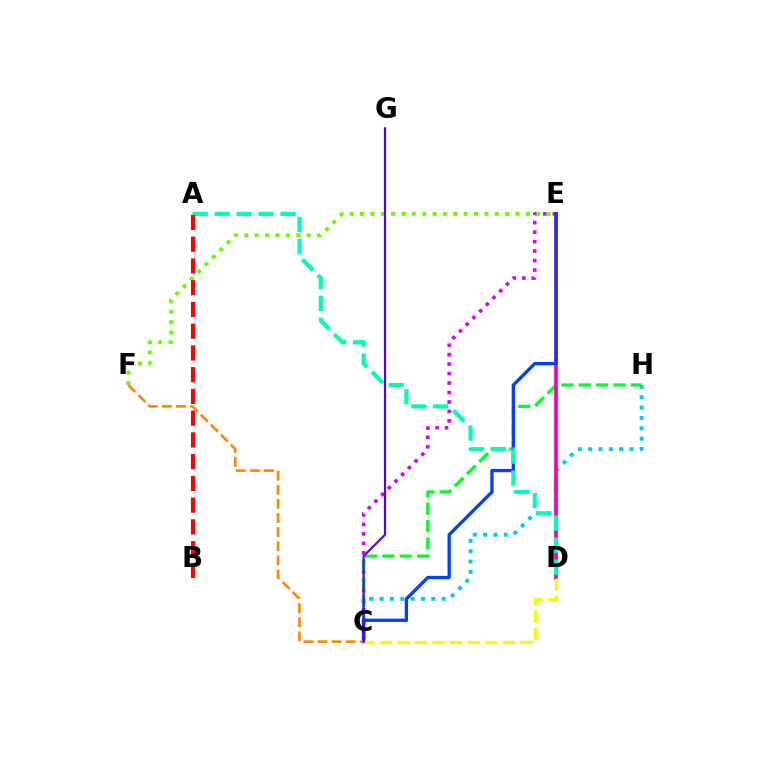{('C', 'E'): [{'color': '#d600ff', 'line_style': 'dotted', 'thickness': 2.57}, {'color': '#003fff', 'line_style': 'solid', 'thickness': 2.36}], ('C', 'H'): [{'color': '#00ff27', 'line_style': 'dashed', 'thickness': 2.36}, {'color': '#00c7ff', 'line_style': 'dotted', 'thickness': 2.81}], ('D', 'E'): [{'color': '#ff00a0', 'line_style': 'solid', 'thickness': 2.67}], ('E', 'F'): [{'color': '#66ff00', 'line_style': 'dotted', 'thickness': 2.82}], ('C', 'D'): [{'color': '#eeff00', 'line_style': 'dashed', 'thickness': 2.39}], ('C', 'F'): [{'color': '#ff8800', 'line_style': 'dashed', 'thickness': 1.92}], ('A', 'D'): [{'color': '#00ffaf', 'line_style': 'dashed', 'thickness': 2.98}], ('C', 'G'): [{'color': '#4f00ff', 'line_style': 'solid', 'thickness': 1.56}], ('A', 'B'): [{'color': '#ff0000', 'line_style': 'dashed', 'thickness': 2.95}]}